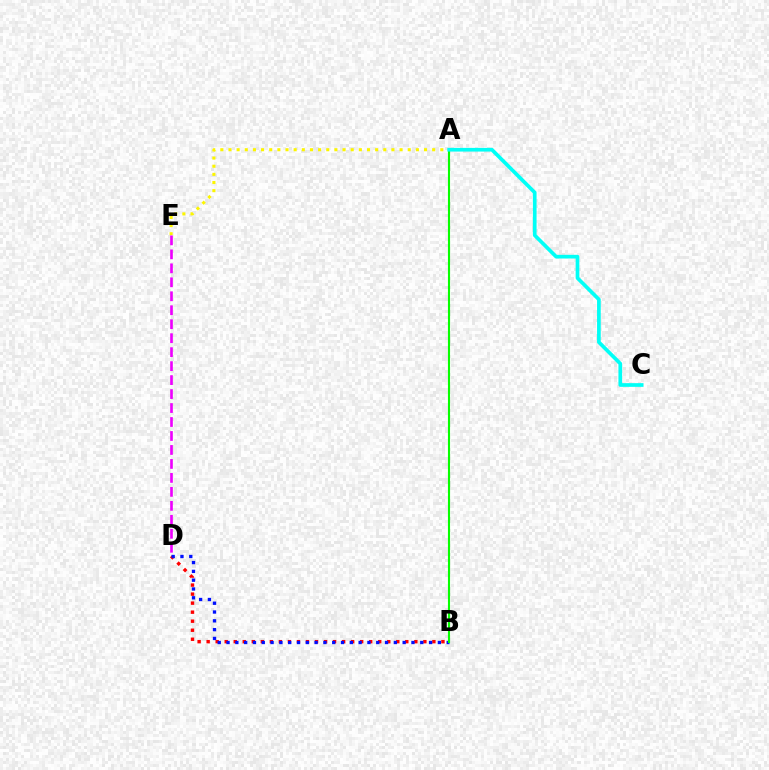{('A', 'E'): [{'color': '#fcf500', 'line_style': 'dotted', 'thickness': 2.21}], ('B', 'D'): [{'color': '#ff0000', 'line_style': 'dotted', 'thickness': 2.45}, {'color': '#0010ff', 'line_style': 'dotted', 'thickness': 2.39}], ('A', 'B'): [{'color': '#08ff00', 'line_style': 'solid', 'thickness': 1.53}], ('D', 'E'): [{'color': '#ee00ff', 'line_style': 'dashed', 'thickness': 1.9}], ('A', 'C'): [{'color': '#00fff6', 'line_style': 'solid', 'thickness': 2.65}]}